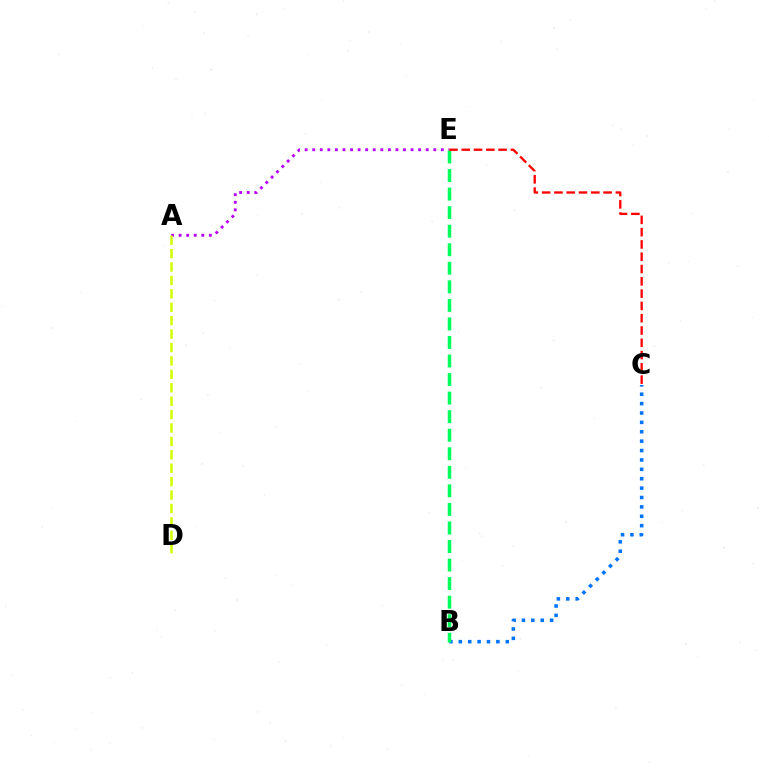{('A', 'E'): [{'color': '#b900ff', 'line_style': 'dotted', 'thickness': 2.06}], ('B', 'C'): [{'color': '#0074ff', 'line_style': 'dotted', 'thickness': 2.55}], ('B', 'E'): [{'color': '#00ff5c', 'line_style': 'dashed', 'thickness': 2.52}], ('A', 'D'): [{'color': '#d1ff00', 'line_style': 'dashed', 'thickness': 1.82}], ('C', 'E'): [{'color': '#ff0000', 'line_style': 'dashed', 'thickness': 1.67}]}